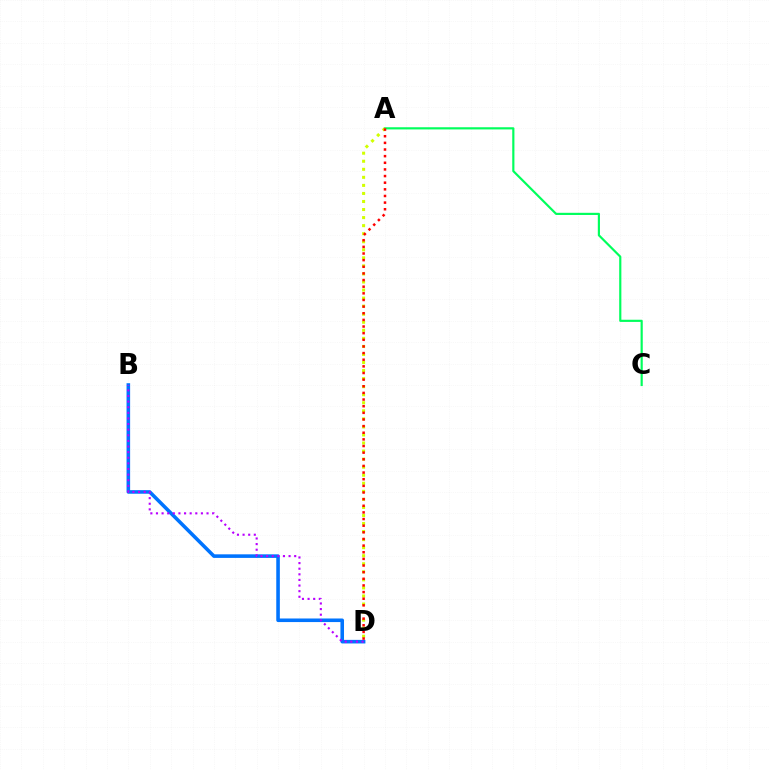{('B', 'D'): [{'color': '#0074ff', 'line_style': 'solid', 'thickness': 2.58}, {'color': '#b900ff', 'line_style': 'dotted', 'thickness': 1.53}], ('A', 'C'): [{'color': '#00ff5c', 'line_style': 'solid', 'thickness': 1.56}], ('A', 'D'): [{'color': '#d1ff00', 'line_style': 'dotted', 'thickness': 2.19}, {'color': '#ff0000', 'line_style': 'dotted', 'thickness': 1.8}]}